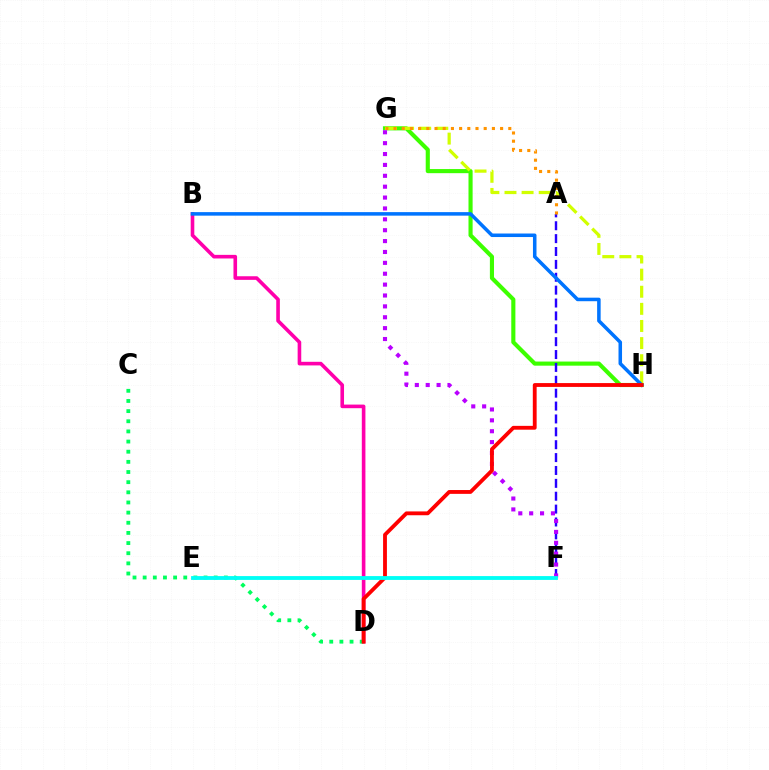{('G', 'H'): [{'color': '#3dff00', 'line_style': 'solid', 'thickness': 2.96}, {'color': '#d1ff00', 'line_style': 'dashed', 'thickness': 2.32}], ('B', 'D'): [{'color': '#ff00ac', 'line_style': 'solid', 'thickness': 2.6}], ('A', 'F'): [{'color': '#2500ff', 'line_style': 'dashed', 'thickness': 1.75}], ('A', 'G'): [{'color': '#ff9400', 'line_style': 'dotted', 'thickness': 2.23}], ('C', 'D'): [{'color': '#00ff5c', 'line_style': 'dotted', 'thickness': 2.76}], ('F', 'G'): [{'color': '#b900ff', 'line_style': 'dotted', 'thickness': 2.96}], ('B', 'H'): [{'color': '#0074ff', 'line_style': 'solid', 'thickness': 2.54}], ('D', 'H'): [{'color': '#ff0000', 'line_style': 'solid', 'thickness': 2.76}], ('E', 'F'): [{'color': '#00fff6', 'line_style': 'solid', 'thickness': 2.75}]}